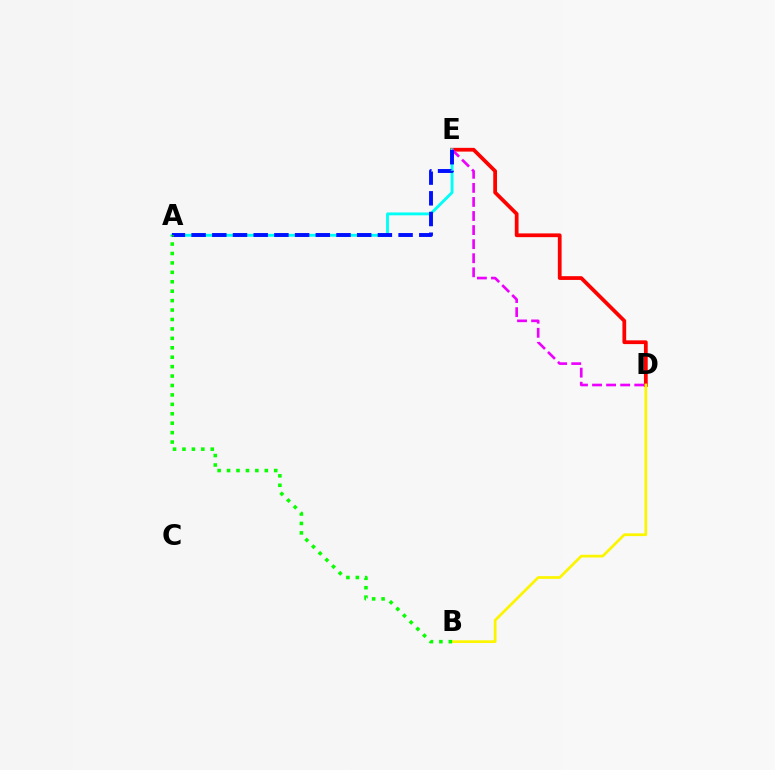{('D', 'E'): [{'color': '#ff0000', 'line_style': 'solid', 'thickness': 2.7}, {'color': '#ee00ff', 'line_style': 'dashed', 'thickness': 1.91}], ('A', 'E'): [{'color': '#00fff6', 'line_style': 'solid', 'thickness': 2.07}, {'color': '#0010ff', 'line_style': 'dashed', 'thickness': 2.81}], ('B', 'D'): [{'color': '#fcf500', 'line_style': 'solid', 'thickness': 1.96}], ('A', 'B'): [{'color': '#08ff00', 'line_style': 'dotted', 'thickness': 2.56}]}